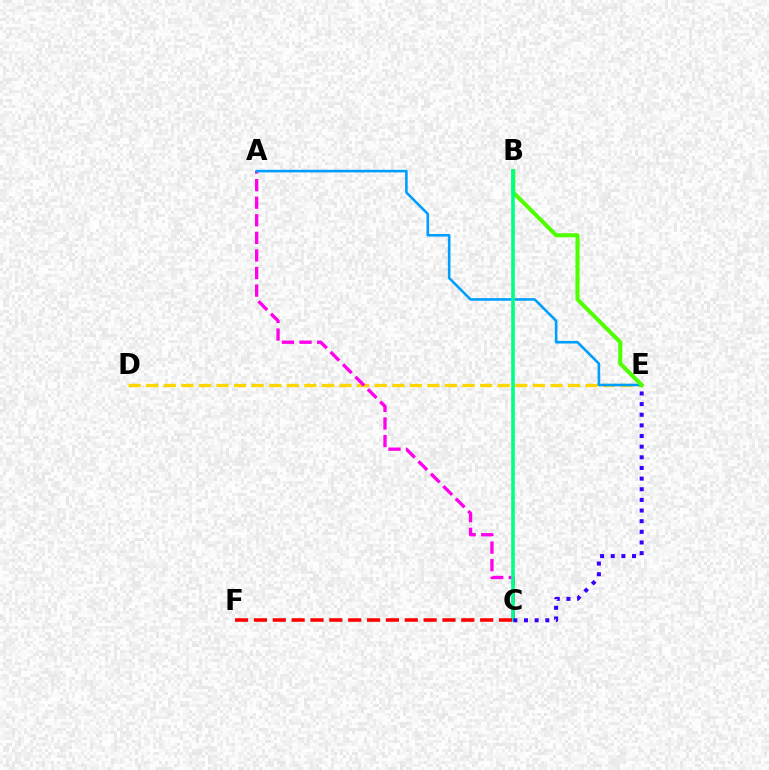{('D', 'E'): [{'color': '#ffd500', 'line_style': 'dashed', 'thickness': 2.39}], ('A', 'C'): [{'color': '#ff00ed', 'line_style': 'dashed', 'thickness': 2.39}], ('A', 'E'): [{'color': '#009eff', 'line_style': 'solid', 'thickness': 1.87}], ('B', 'E'): [{'color': '#4fff00', 'line_style': 'solid', 'thickness': 2.93}], ('B', 'C'): [{'color': '#00ff86', 'line_style': 'solid', 'thickness': 2.59}], ('C', 'F'): [{'color': '#ff0000', 'line_style': 'dashed', 'thickness': 2.56}], ('C', 'E'): [{'color': '#3700ff', 'line_style': 'dotted', 'thickness': 2.89}]}